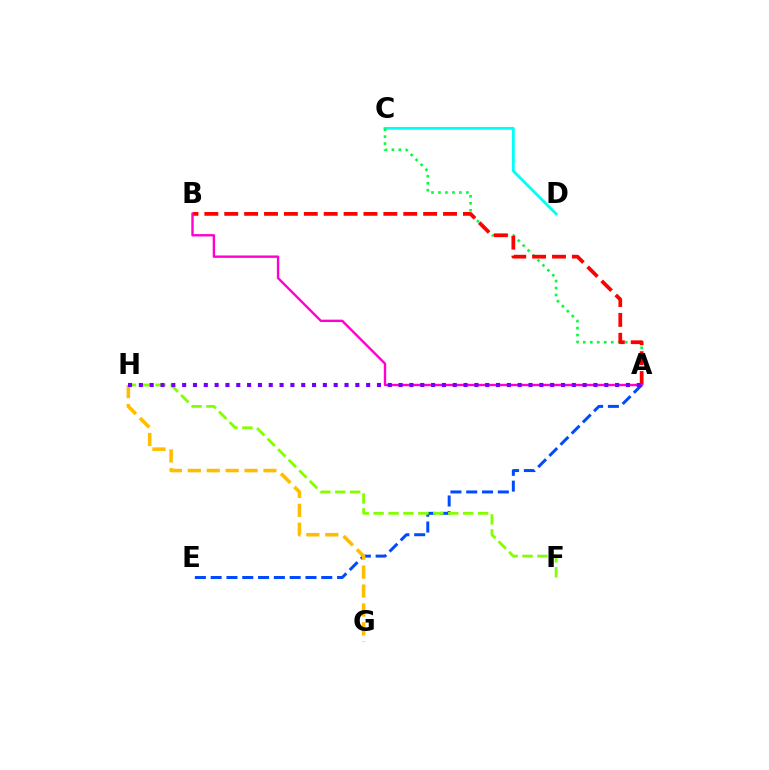{('C', 'D'): [{'color': '#00fff6', 'line_style': 'solid', 'thickness': 2.01}], ('A', 'C'): [{'color': '#00ff39', 'line_style': 'dotted', 'thickness': 1.9}], ('A', 'B'): [{'color': '#ff0000', 'line_style': 'dashed', 'thickness': 2.7}, {'color': '#ff00cf', 'line_style': 'solid', 'thickness': 1.72}], ('A', 'E'): [{'color': '#004bff', 'line_style': 'dashed', 'thickness': 2.15}], ('G', 'H'): [{'color': '#ffbd00', 'line_style': 'dashed', 'thickness': 2.57}], ('F', 'H'): [{'color': '#84ff00', 'line_style': 'dashed', 'thickness': 2.03}], ('A', 'H'): [{'color': '#7200ff', 'line_style': 'dotted', 'thickness': 2.94}]}